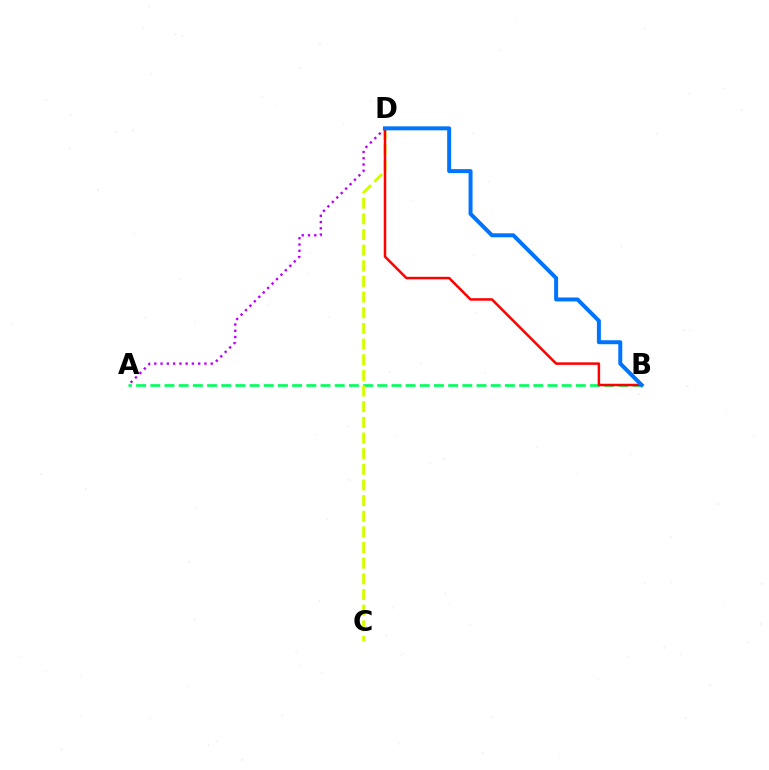{('A', 'B'): [{'color': '#00ff5c', 'line_style': 'dashed', 'thickness': 1.93}], ('A', 'D'): [{'color': '#b900ff', 'line_style': 'dotted', 'thickness': 1.7}], ('C', 'D'): [{'color': '#d1ff00', 'line_style': 'dashed', 'thickness': 2.13}], ('B', 'D'): [{'color': '#ff0000', 'line_style': 'solid', 'thickness': 1.8}, {'color': '#0074ff', 'line_style': 'solid', 'thickness': 2.87}]}